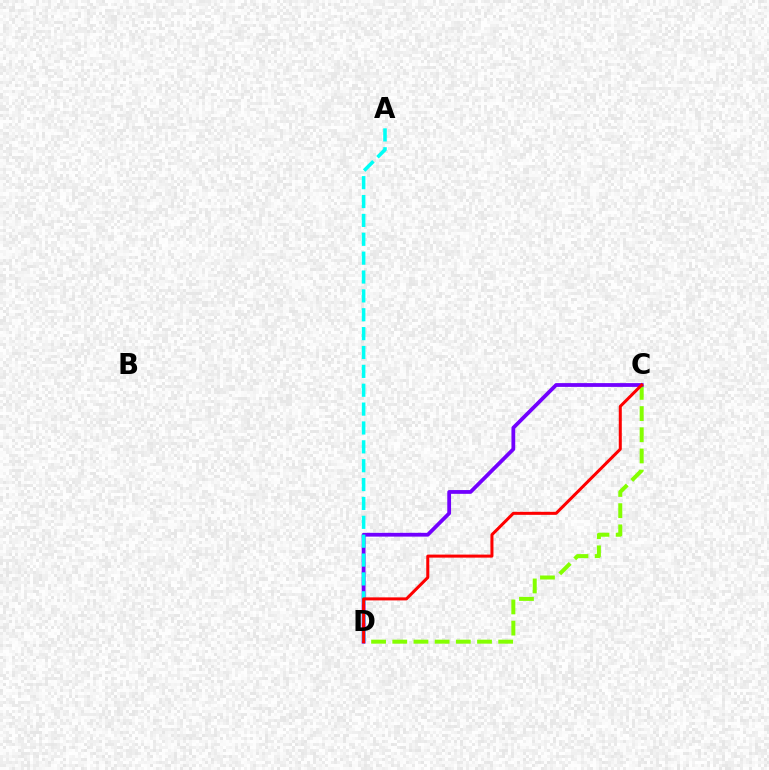{('C', 'D'): [{'color': '#84ff00', 'line_style': 'dashed', 'thickness': 2.88}, {'color': '#7200ff', 'line_style': 'solid', 'thickness': 2.72}, {'color': '#ff0000', 'line_style': 'solid', 'thickness': 2.18}], ('A', 'D'): [{'color': '#00fff6', 'line_style': 'dashed', 'thickness': 2.56}]}